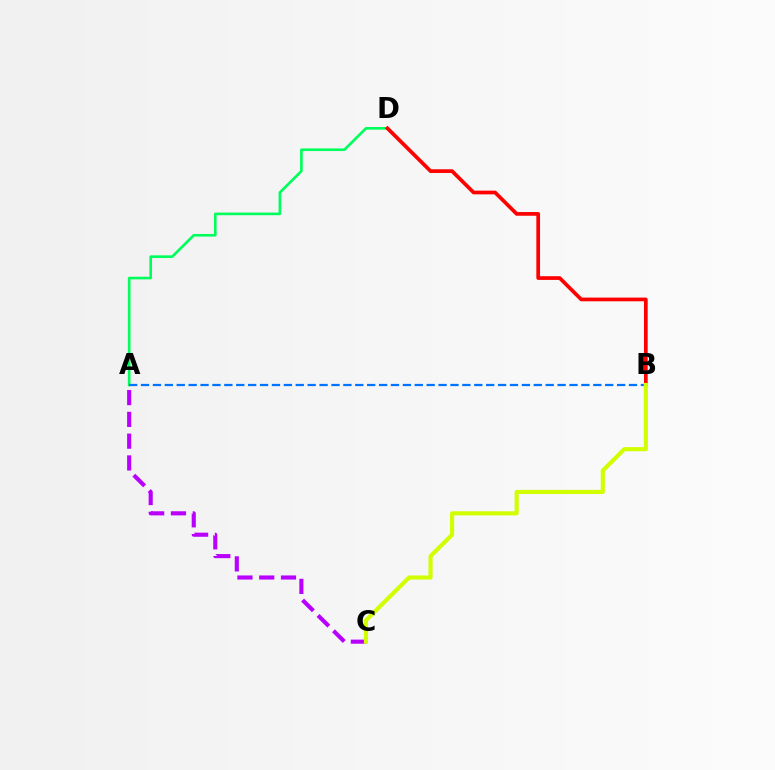{('A', 'D'): [{'color': '#00ff5c', 'line_style': 'solid', 'thickness': 1.91}], ('B', 'D'): [{'color': '#ff0000', 'line_style': 'solid', 'thickness': 2.67}], ('A', 'B'): [{'color': '#0074ff', 'line_style': 'dashed', 'thickness': 1.62}], ('A', 'C'): [{'color': '#b900ff', 'line_style': 'dashed', 'thickness': 2.96}], ('B', 'C'): [{'color': '#d1ff00', 'line_style': 'solid', 'thickness': 2.97}]}